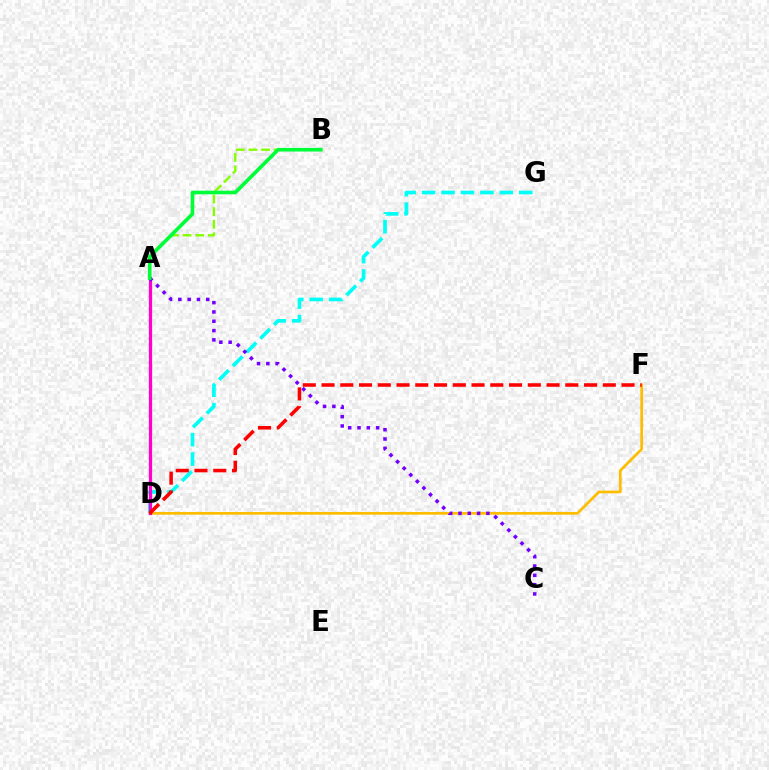{('A', 'D'): [{'color': '#004bff', 'line_style': 'dotted', 'thickness': 1.62}, {'color': '#ff00cf', 'line_style': 'solid', 'thickness': 2.32}], ('D', 'G'): [{'color': '#00fff6', 'line_style': 'dashed', 'thickness': 2.64}], ('A', 'B'): [{'color': '#84ff00', 'line_style': 'dashed', 'thickness': 1.72}, {'color': '#00ff39', 'line_style': 'solid', 'thickness': 2.62}], ('D', 'F'): [{'color': '#ffbd00', 'line_style': 'solid', 'thickness': 1.94}, {'color': '#ff0000', 'line_style': 'dashed', 'thickness': 2.55}], ('A', 'C'): [{'color': '#7200ff', 'line_style': 'dotted', 'thickness': 2.53}]}